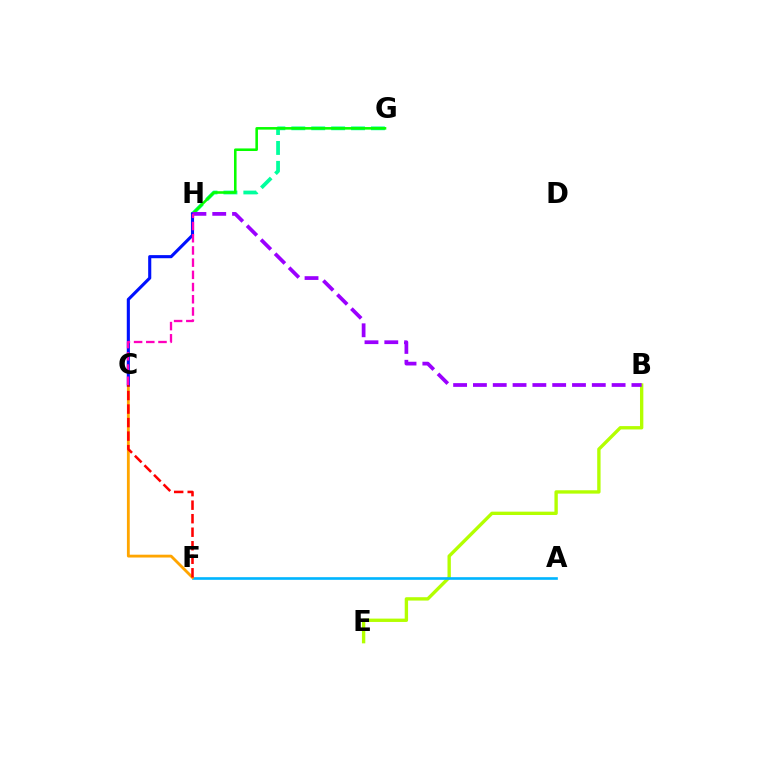{('G', 'H'): [{'color': '#00ff9d', 'line_style': 'dashed', 'thickness': 2.71}, {'color': '#08ff00', 'line_style': 'solid', 'thickness': 1.85}], ('B', 'E'): [{'color': '#b3ff00', 'line_style': 'solid', 'thickness': 2.41}], ('A', 'F'): [{'color': '#00b5ff', 'line_style': 'solid', 'thickness': 1.9}], ('C', 'F'): [{'color': '#ffa500', 'line_style': 'solid', 'thickness': 2.04}, {'color': '#ff0000', 'line_style': 'dashed', 'thickness': 1.84}], ('C', 'H'): [{'color': '#0010ff', 'line_style': 'solid', 'thickness': 2.23}, {'color': '#ff00bd', 'line_style': 'dashed', 'thickness': 1.66}], ('B', 'H'): [{'color': '#9b00ff', 'line_style': 'dashed', 'thickness': 2.69}]}